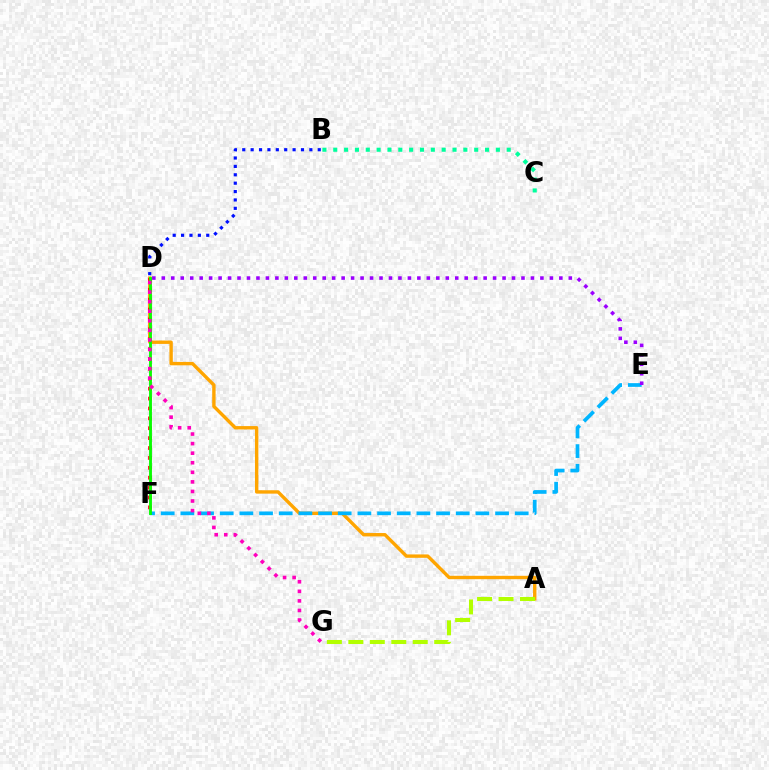{('A', 'D'): [{'color': '#ffa500', 'line_style': 'solid', 'thickness': 2.44}], ('D', 'F'): [{'color': '#ff0000', 'line_style': 'dotted', 'thickness': 2.69}, {'color': '#08ff00', 'line_style': 'solid', 'thickness': 2.06}], ('E', 'F'): [{'color': '#00b5ff', 'line_style': 'dashed', 'thickness': 2.67}], ('D', 'E'): [{'color': '#9b00ff', 'line_style': 'dotted', 'thickness': 2.57}], ('B', 'C'): [{'color': '#00ff9d', 'line_style': 'dotted', 'thickness': 2.95}], ('D', 'G'): [{'color': '#ff00bd', 'line_style': 'dotted', 'thickness': 2.6}], ('B', 'D'): [{'color': '#0010ff', 'line_style': 'dotted', 'thickness': 2.28}], ('A', 'G'): [{'color': '#b3ff00', 'line_style': 'dashed', 'thickness': 2.92}]}